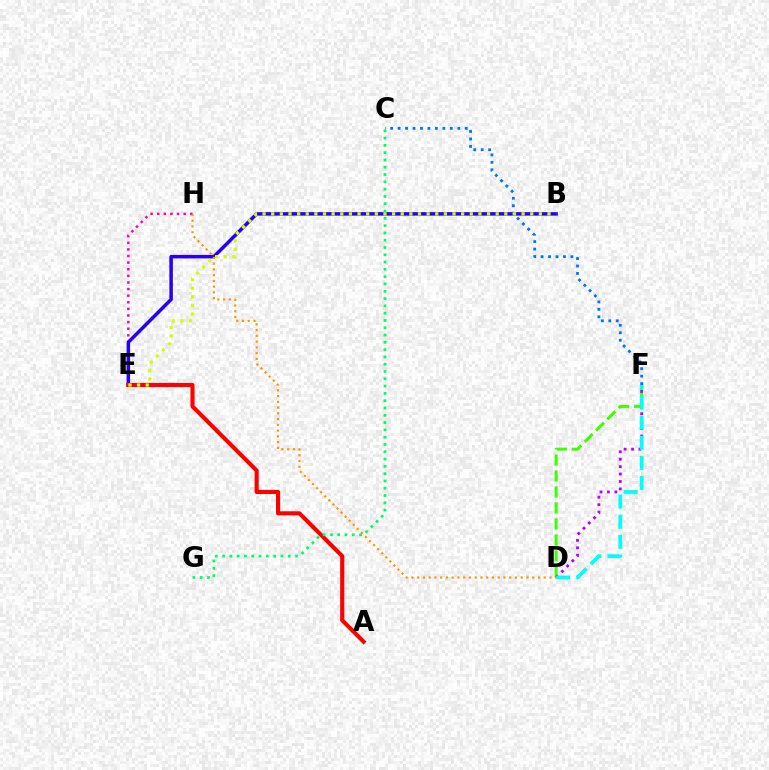{('E', 'H'): [{'color': '#ff00ac', 'line_style': 'dotted', 'thickness': 1.8}], ('B', 'E'): [{'color': '#2500ff', 'line_style': 'solid', 'thickness': 2.52}, {'color': '#d1ff00', 'line_style': 'dotted', 'thickness': 2.35}], ('D', 'F'): [{'color': '#3dff00', 'line_style': 'dashed', 'thickness': 2.17}, {'color': '#b900ff', 'line_style': 'dotted', 'thickness': 2.02}, {'color': '#00fff6', 'line_style': 'dashed', 'thickness': 2.73}], ('C', 'F'): [{'color': '#0074ff', 'line_style': 'dotted', 'thickness': 2.03}], ('A', 'E'): [{'color': '#ff0000', 'line_style': 'solid', 'thickness': 2.97}], ('C', 'G'): [{'color': '#00ff5c', 'line_style': 'dotted', 'thickness': 1.98}], ('D', 'H'): [{'color': '#ff9400', 'line_style': 'dotted', 'thickness': 1.56}]}